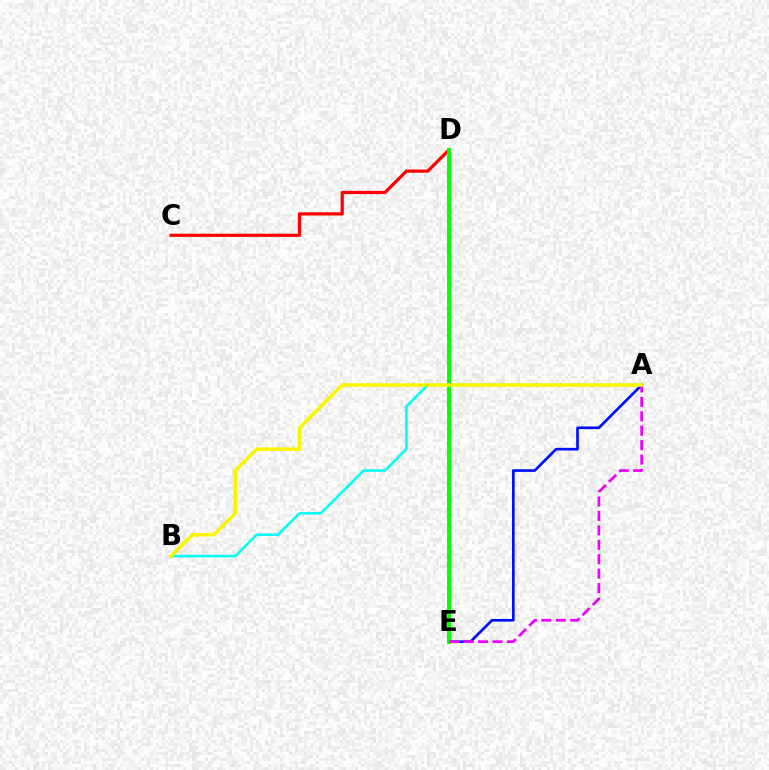{('A', 'E'): [{'color': '#0010ff', 'line_style': 'solid', 'thickness': 1.93}, {'color': '#ee00ff', 'line_style': 'dashed', 'thickness': 1.96}], ('C', 'D'): [{'color': '#ff0000', 'line_style': 'solid', 'thickness': 2.31}], ('D', 'E'): [{'color': '#08ff00', 'line_style': 'solid', 'thickness': 2.82}], ('A', 'B'): [{'color': '#00fff6', 'line_style': 'solid', 'thickness': 1.85}, {'color': '#fcf500', 'line_style': 'solid', 'thickness': 2.56}]}